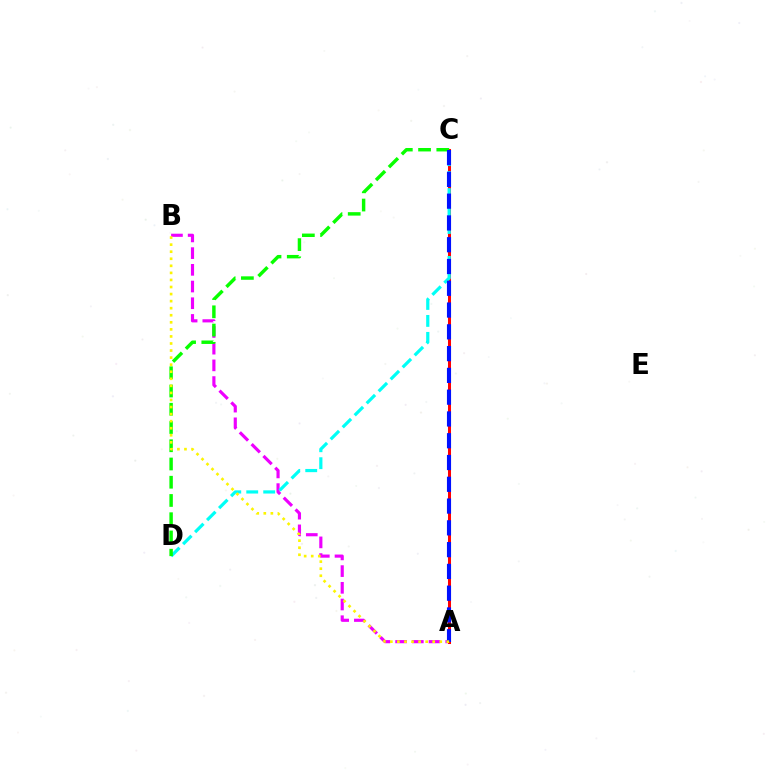{('A', 'B'): [{'color': '#ee00ff', 'line_style': 'dashed', 'thickness': 2.27}, {'color': '#fcf500', 'line_style': 'dotted', 'thickness': 1.92}], ('A', 'C'): [{'color': '#ff0000', 'line_style': 'solid', 'thickness': 2.18}, {'color': '#0010ff', 'line_style': 'dashed', 'thickness': 2.96}], ('C', 'D'): [{'color': '#00fff6', 'line_style': 'dashed', 'thickness': 2.3}, {'color': '#08ff00', 'line_style': 'dashed', 'thickness': 2.48}]}